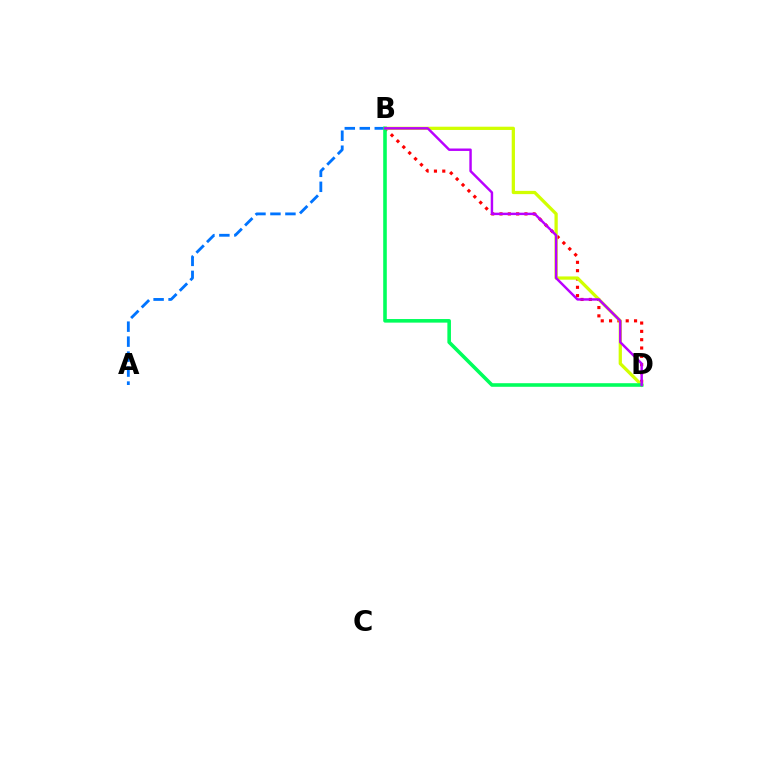{('B', 'D'): [{'color': '#ff0000', 'line_style': 'dotted', 'thickness': 2.26}, {'color': '#d1ff00', 'line_style': 'solid', 'thickness': 2.34}, {'color': '#00ff5c', 'line_style': 'solid', 'thickness': 2.58}, {'color': '#b900ff', 'line_style': 'solid', 'thickness': 1.76}], ('A', 'B'): [{'color': '#0074ff', 'line_style': 'dashed', 'thickness': 2.04}]}